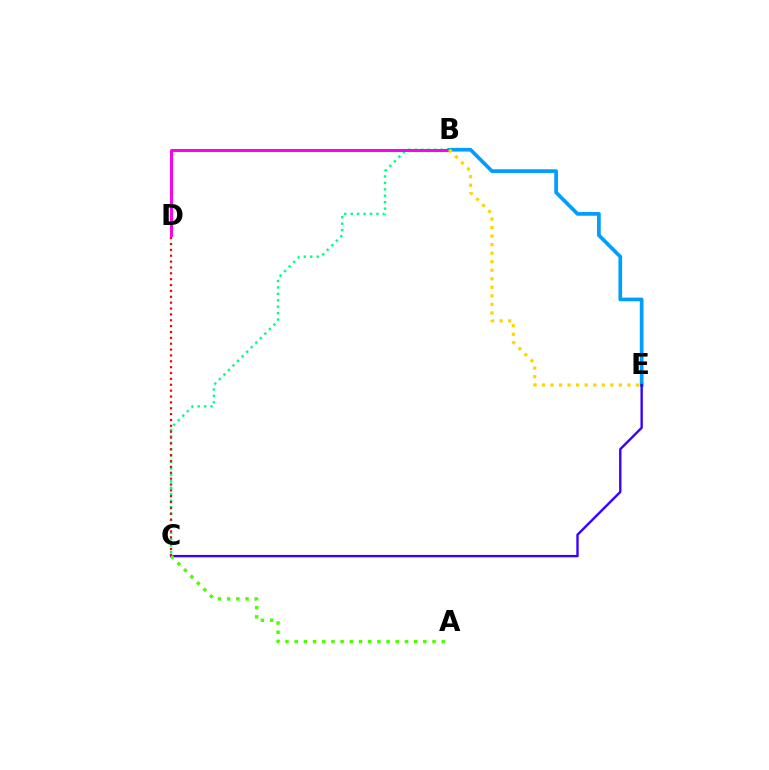{('B', 'E'): [{'color': '#009eff', 'line_style': 'solid', 'thickness': 2.66}, {'color': '#ffd500', 'line_style': 'dotted', 'thickness': 2.32}], ('C', 'E'): [{'color': '#3700ff', 'line_style': 'solid', 'thickness': 1.7}], ('B', 'C'): [{'color': '#00ff86', 'line_style': 'dotted', 'thickness': 1.75}], ('C', 'D'): [{'color': '#ff0000', 'line_style': 'dotted', 'thickness': 1.59}], ('B', 'D'): [{'color': '#ff00ed', 'line_style': 'solid', 'thickness': 2.14}], ('A', 'C'): [{'color': '#4fff00', 'line_style': 'dotted', 'thickness': 2.5}]}